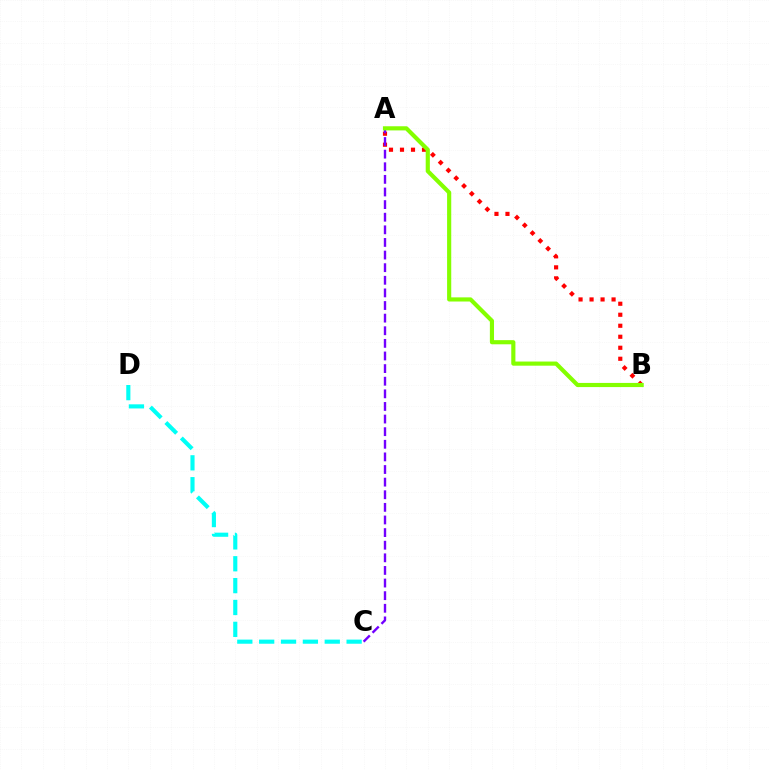{('C', 'D'): [{'color': '#00fff6', 'line_style': 'dashed', 'thickness': 2.97}], ('A', 'B'): [{'color': '#ff0000', 'line_style': 'dotted', 'thickness': 2.99}, {'color': '#84ff00', 'line_style': 'solid', 'thickness': 2.98}], ('A', 'C'): [{'color': '#7200ff', 'line_style': 'dashed', 'thickness': 1.71}]}